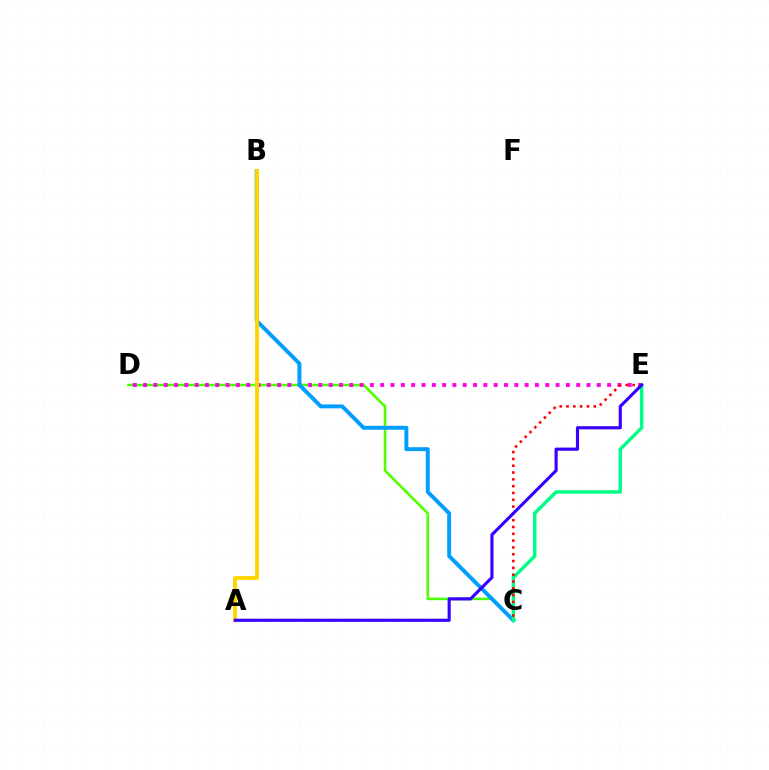{('C', 'D'): [{'color': '#4fff00', 'line_style': 'solid', 'thickness': 1.85}], ('D', 'E'): [{'color': '#ff00ed', 'line_style': 'dotted', 'thickness': 2.8}], ('B', 'C'): [{'color': '#009eff', 'line_style': 'solid', 'thickness': 2.83}], ('A', 'B'): [{'color': '#ffd500', 'line_style': 'solid', 'thickness': 2.8}], ('C', 'E'): [{'color': '#00ff86', 'line_style': 'solid', 'thickness': 2.47}, {'color': '#ff0000', 'line_style': 'dotted', 'thickness': 1.85}], ('A', 'E'): [{'color': '#3700ff', 'line_style': 'solid', 'thickness': 2.27}]}